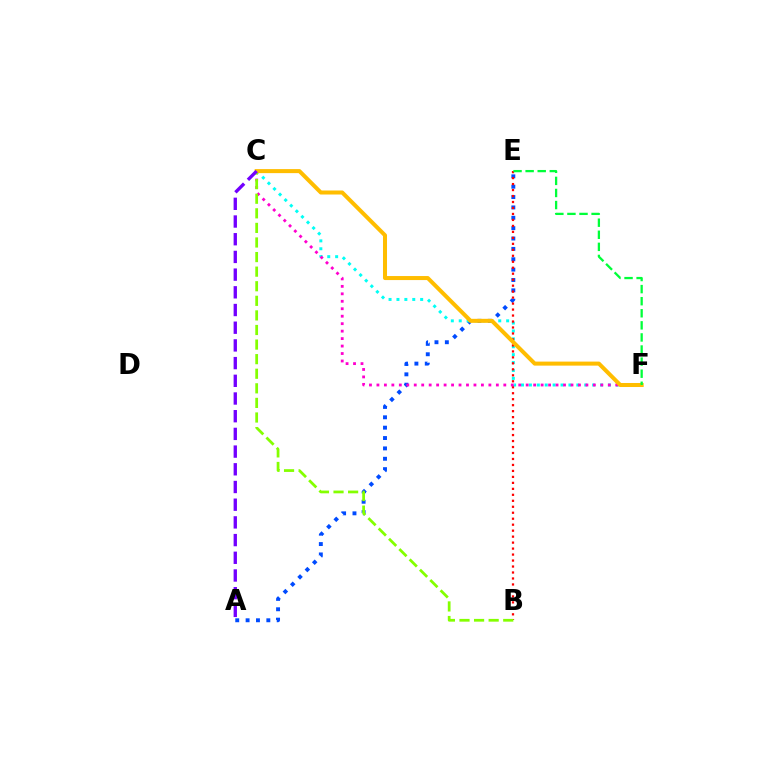{('A', 'E'): [{'color': '#004bff', 'line_style': 'dotted', 'thickness': 2.82}], ('C', 'F'): [{'color': '#00fff6', 'line_style': 'dotted', 'thickness': 2.15}, {'color': '#ff00cf', 'line_style': 'dotted', 'thickness': 2.03}, {'color': '#ffbd00', 'line_style': 'solid', 'thickness': 2.9}], ('B', 'E'): [{'color': '#ff0000', 'line_style': 'dotted', 'thickness': 1.62}], ('B', 'C'): [{'color': '#84ff00', 'line_style': 'dashed', 'thickness': 1.98}], ('A', 'C'): [{'color': '#7200ff', 'line_style': 'dashed', 'thickness': 2.4}], ('E', 'F'): [{'color': '#00ff39', 'line_style': 'dashed', 'thickness': 1.64}]}